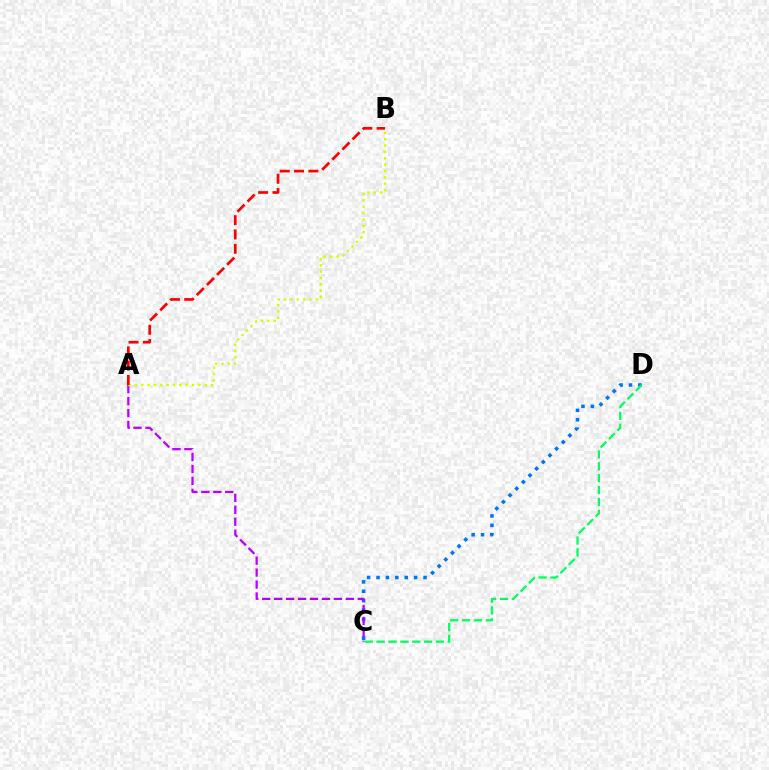{('C', 'D'): [{'color': '#0074ff', 'line_style': 'dotted', 'thickness': 2.55}, {'color': '#00ff5c', 'line_style': 'dashed', 'thickness': 1.61}], ('A', 'C'): [{'color': '#b900ff', 'line_style': 'dashed', 'thickness': 1.62}], ('A', 'B'): [{'color': '#d1ff00', 'line_style': 'dotted', 'thickness': 1.73}, {'color': '#ff0000', 'line_style': 'dashed', 'thickness': 1.95}]}